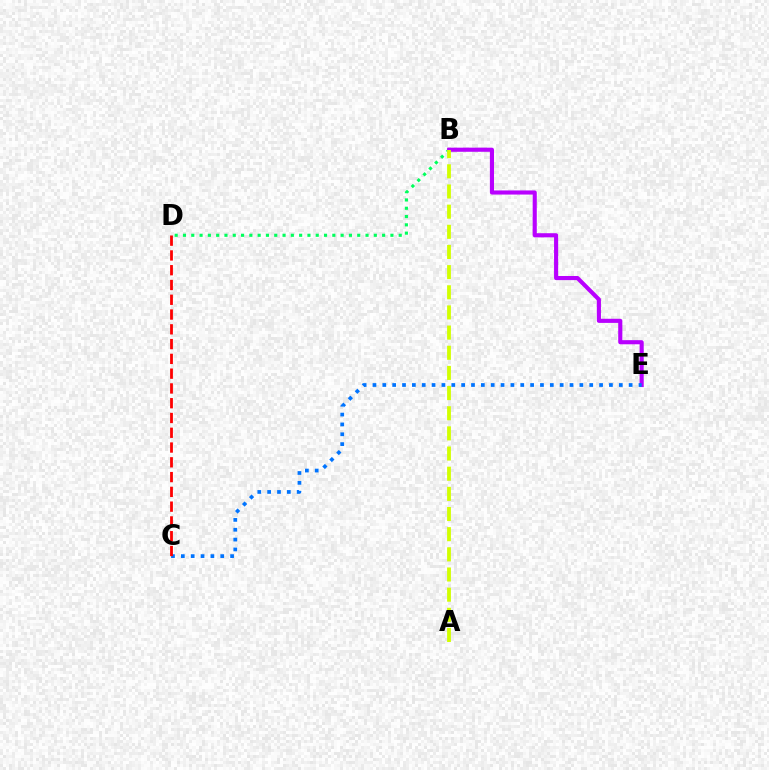{('B', 'D'): [{'color': '#00ff5c', 'line_style': 'dotted', 'thickness': 2.25}], ('B', 'E'): [{'color': '#b900ff', 'line_style': 'solid', 'thickness': 2.96}], ('A', 'B'): [{'color': '#d1ff00', 'line_style': 'dashed', 'thickness': 2.74}], ('C', 'E'): [{'color': '#0074ff', 'line_style': 'dotted', 'thickness': 2.68}], ('C', 'D'): [{'color': '#ff0000', 'line_style': 'dashed', 'thickness': 2.01}]}